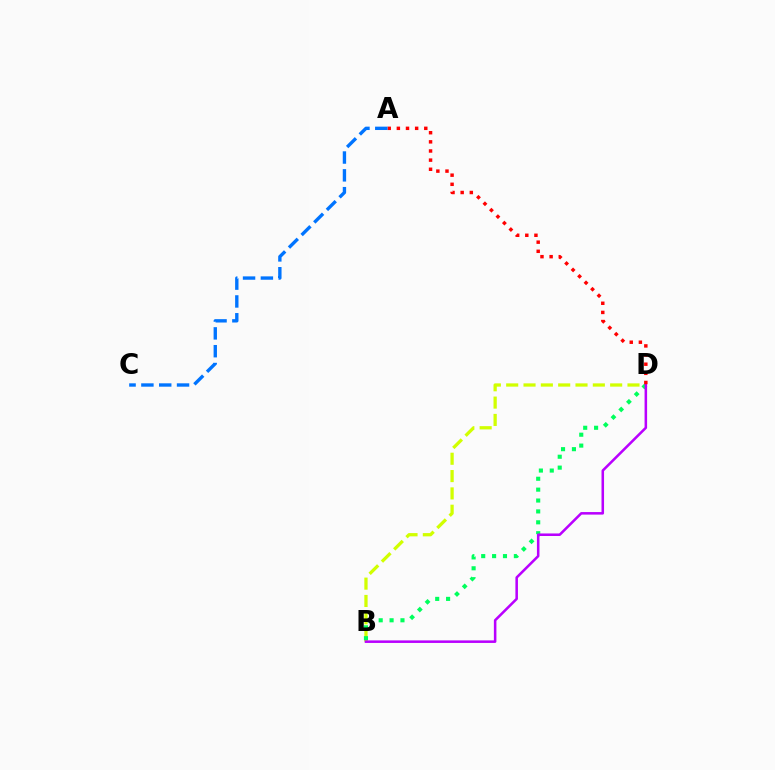{('B', 'D'): [{'color': '#d1ff00', 'line_style': 'dashed', 'thickness': 2.35}, {'color': '#00ff5c', 'line_style': 'dotted', 'thickness': 2.96}, {'color': '#b900ff', 'line_style': 'solid', 'thickness': 1.83}], ('A', 'D'): [{'color': '#ff0000', 'line_style': 'dotted', 'thickness': 2.48}], ('A', 'C'): [{'color': '#0074ff', 'line_style': 'dashed', 'thickness': 2.42}]}